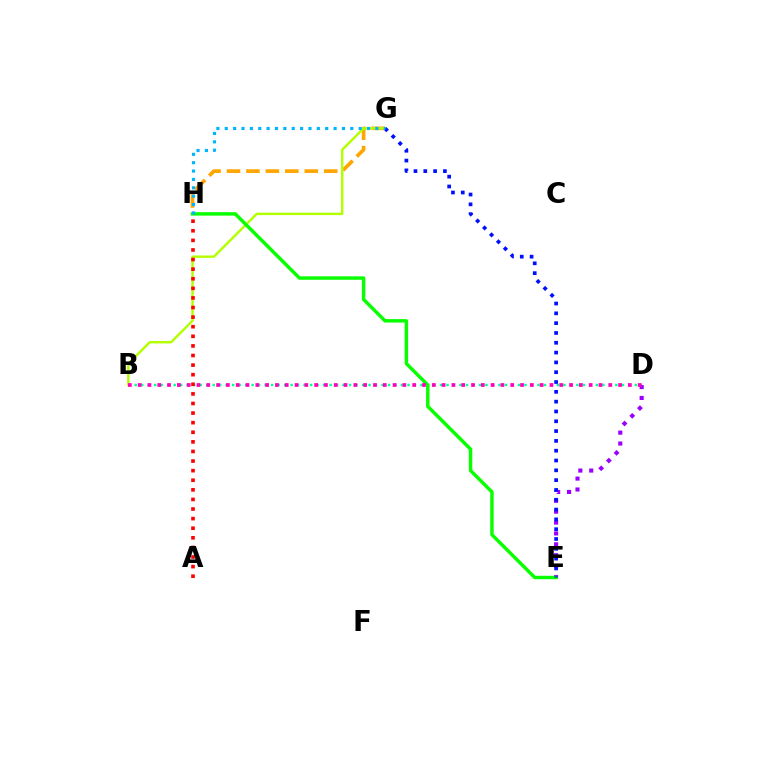{('G', 'H'): [{'color': '#ffa500', 'line_style': 'dashed', 'thickness': 2.64}, {'color': '#00b5ff', 'line_style': 'dotted', 'thickness': 2.27}], ('B', 'D'): [{'color': '#00ff9d', 'line_style': 'dotted', 'thickness': 1.76}, {'color': '#ff00bd', 'line_style': 'dotted', 'thickness': 2.66}], ('B', 'G'): [{'color': '#b3ff00', 'line_style': 'solid', 'thickness': 1.74}], ('D', 'E'): [{'color': '#9b00ff', 'line_style': 'dotted', 'thickness': 2.96}], ('E', 'H'): [{'color': '#08ff00', 'line_style': 'solid', 'thickness': 2.47}], ('E', 'G'): [{'color': '#0010ff', 'line_style': 'dotted', 'thickness': 2.67}], ('A', 'H'): [{'color': '#ff0000', 'line_style': 'dotted', 'thickness': 2.61}]}